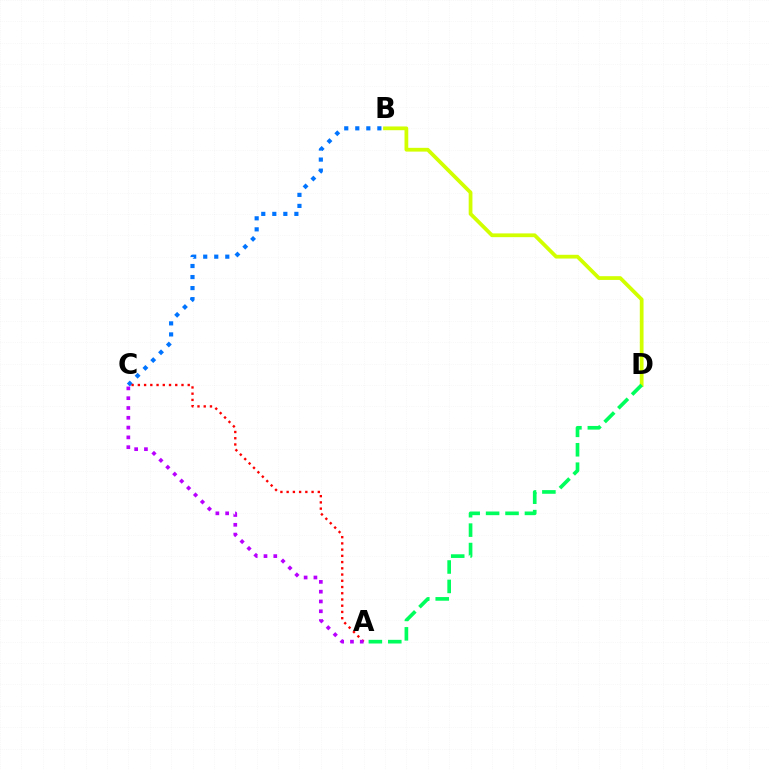{('B', 'D'): [{'color': '#d1ff00', 'line_style': 'solid', 'thickness': 2.7}], ('B', 'C'): [{'color': '#0074ff', 'line_style': 'dotted', 'thickness': 3.0}], ('A', 'C'): [{'color': '#ff0000', 'line_style': 'dotted', 'thickness': 1.69}, {'color': '#b900ff', 'line_style': 'dotted', 'thickness': 2.66}], ('A', 'D'): [{'color': '#00ff5c', 'line_style': 'dashed', 'thickness': 2.64}]}